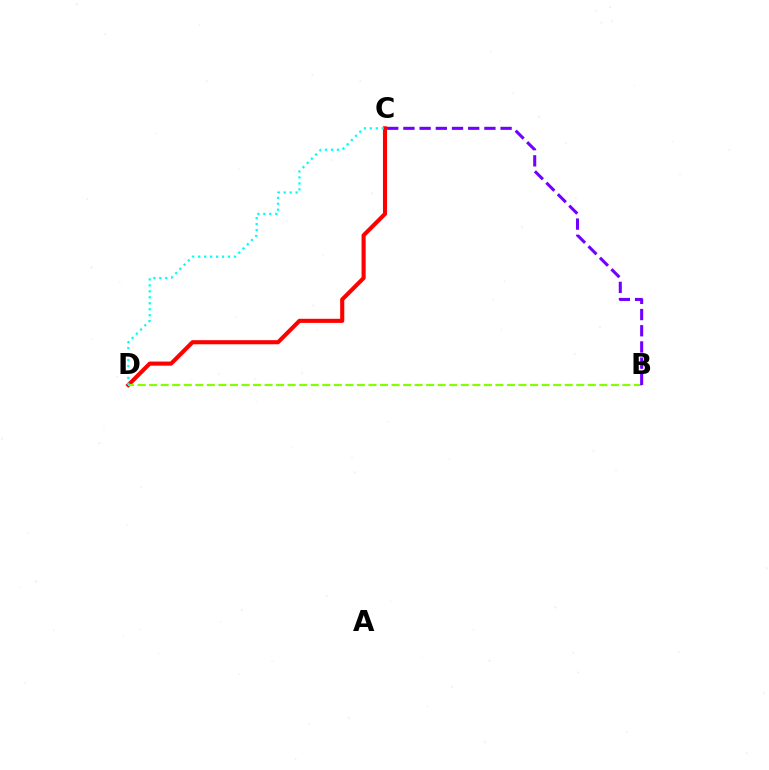{('C', 'D'): [{'color': '#ff0000', 'line_style': 'solid', 'thickness': 2.95}, {'color': '#00fff6', 'line_style': 'dotted', 'thickness': 1.62}], ('B', 'D'): [{'color': '#84ff00', 'line_style': 'dashed', 'thickness': 1.57}], ('B', 'C'): [{'color': '#7200ff', 'line_style': 'dashed', 'thickness': 2.2}]}